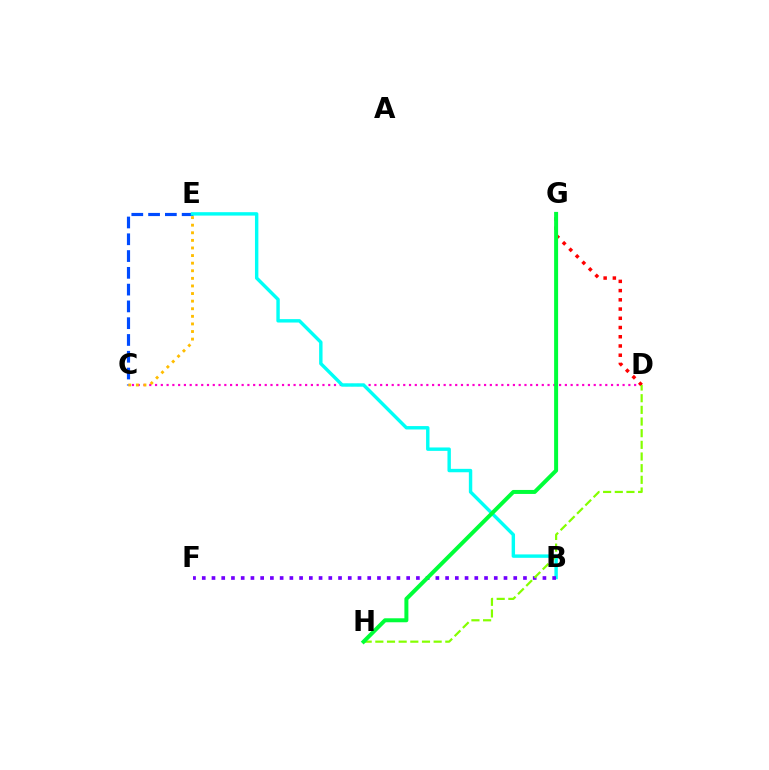{('C', 'E'): [{'color': '#004bff', 'line_style': 'dashed', 'thickness': 2.28}, {'color': '#ffbd00', 'line_style': 'dotted', 'thickness': 2.06}], ('C', 'D'): [{'color': '#ff00cf', 'line_style': 'dotted', 'thickness': 1.57}], ('D', 'G'): [{'color': '#ff0000', 'line_style': 'dotted', 'thickness': 2.51}], ('B', 'E'): [{'color': '#00fff6', 'line_style': 'solid', 'thickness': 2.46}], ('B', 'F'): [{'color': '#7200ff', 'line_style': 'dotted', 'thickness': 2.64}], ('D', 'H'): [{'color': '#84ff00', 'line_style': 'dashed', 'thickness': 1.58}], ('G', 'H'): [{'color': '#00ff39', 'line_style': 'solid', 'thickness': 2.87}]}